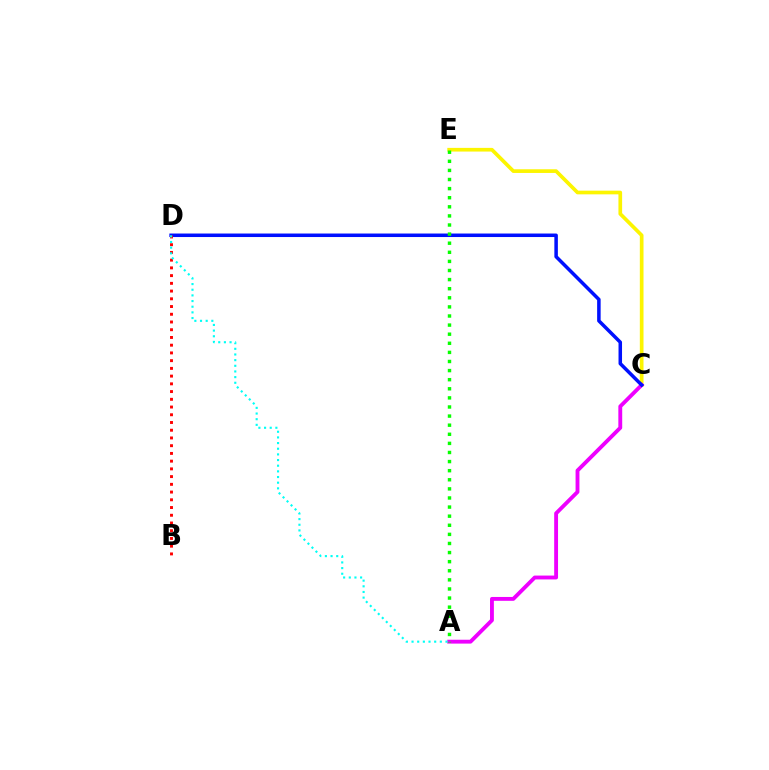{('C', 'E'): [{'color': '#fcf500', 'line_style': 'solid', 'thickness': 2.65}], ('A', 'C'): [{'color': '#ee00ff', 'line_style': 'solid', 'thickness': 2.78}], ('C', 'D'): [{'color': '#0010ff', 'line_style': 'solid', 'thickness': 2.53}], ('A', 'E'): [{'color': '#08ff00', 'line_style': 'dotted', 'thickness': 2.47}], ('B', 'D'): [{'color': '#ff0000', 'line_style': 'dotted', 'thickness': 2.1}], ('A', 'D'): [{'color': '#00fff6', 'line_style': 'dotted', 'thickness': 1.54}]}